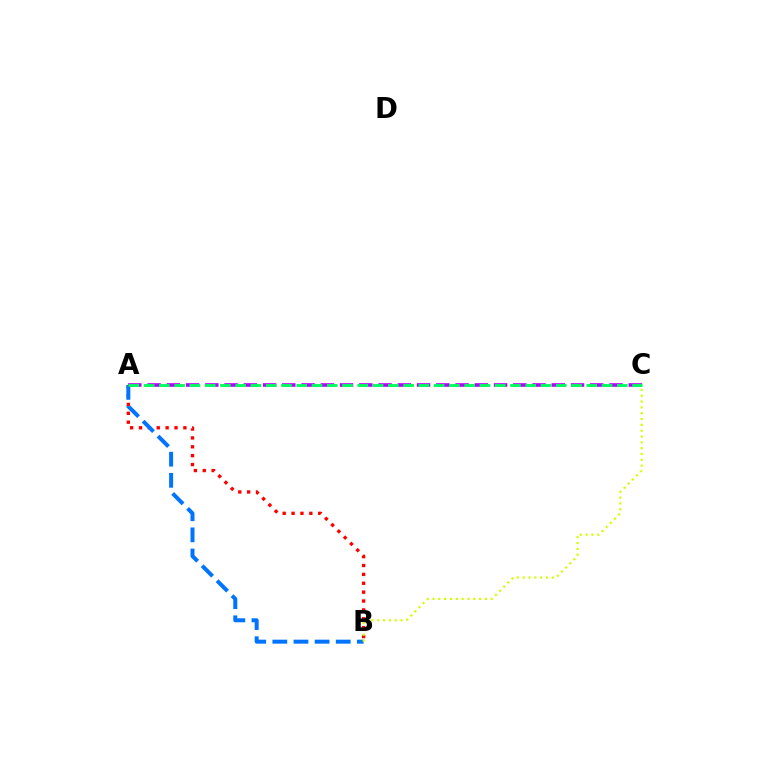{('A', 'B'): [{'color': '#ff0000', 'line_style': 'dotted', 'thickness': 2.41}, {'color': '#0074ff', 'line_style': 'dashed', 'thickness': 2.87}], ('B', 'C'): [{'color': '#d1ff00', 'line_style': 'dotted', 'thickness': 1.58}], ('A', 'C'): [{'color': '#b900ff', 'line_style': 'dashed', 'thickness': 2.61}, {'color': '#00ff5c', 'line_style': 'dashed', 'thickness': 2.07}]}